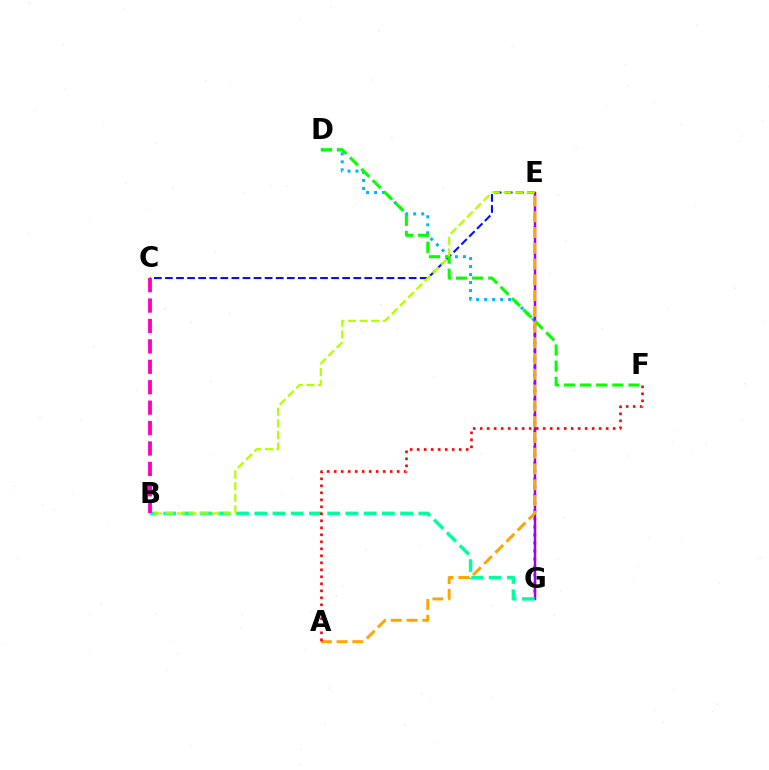{('C', 'E'): [{'color': '#0010ff', 'line_style': 'dashed', 'thickness': 1.5}], ('D', 'G'): [{'color': '#00b5ff', 'line_style': 'dotted', 'thickness': 2.17}], ('E', 'G'): [{'color': '#9b00ff', 'line_style': 'solid', 'thickness': 1.76}], ('D', 'F'): [{'color': '#08ff00', 'line_style': 'dashed', 'thickness': 2.19}], ('B', 'G'): [{'color': '#00ff9d', 'line_style': 'dashed', 'thickness': 2.48}], ('B', 'E'): [{'color': '#b3ff00', 'line_style': 'dashed', 'thickness': 1.58}], ('B', 'C'): [{'color': '#ff00bd', 'line_style': 'dashed', 'thickness': 2.77}], ('A', 'E'): [{'color': '#ffa500', 'line_style': 'dashed', 'thickness': 2.14}], ('A', 'F'): [{'color': '#ff0000', 'line_style': 'dotted', 'thickness': 1.9}]}